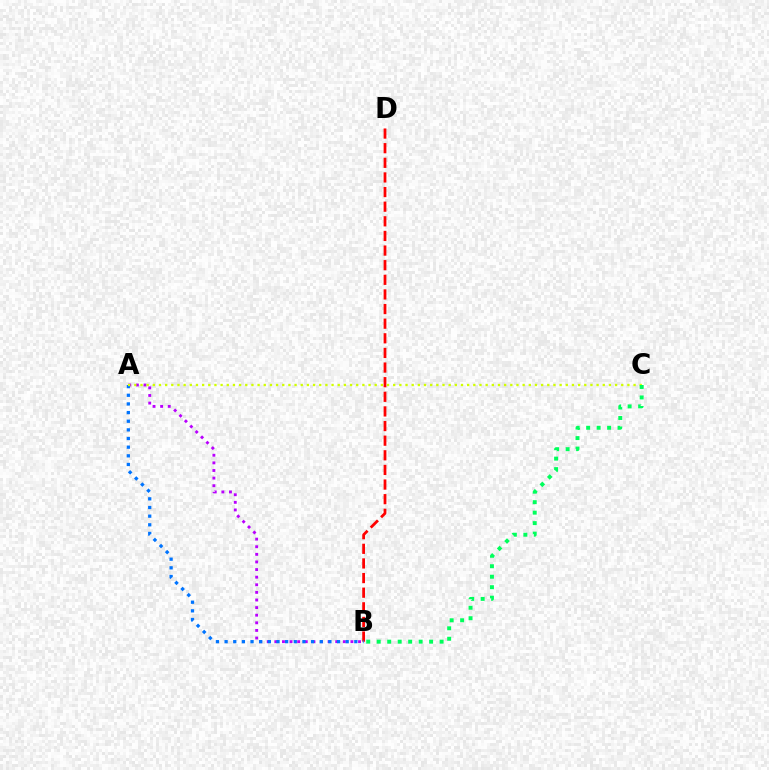{('B', 'D'): [{'color': '#ff0000', 'line_style': 'dashed', 'thickness': 1.99}], ('A', 'B'): [{'color': '#b900ff', 'line_style': 'dotted', 'thickness': 2.07}, {'color': '#0074ff', 'line_style': 'dotted', 'thickness': 2.35}], ('A', 'C'): [{'color': '#d1ff00', 'line_style': 'dotted', 'thickness': 1.67}], ('B', 'C'): [{'color': '#00ff5c', 'line_style': 'dotted', 'thickness': 2.85}]}